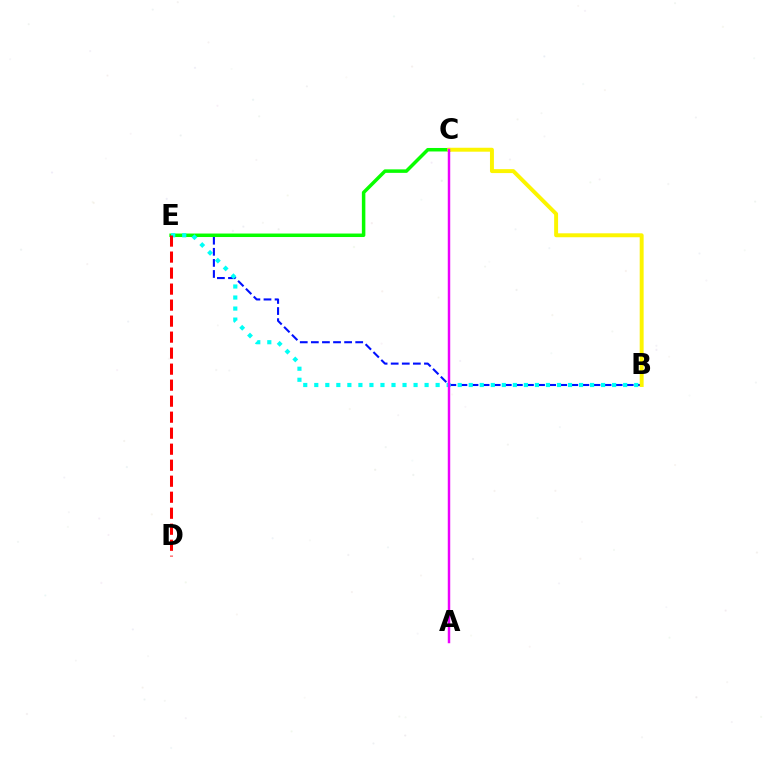{('B', 'E'): [{'color': '#0010ff', 'line_style': 'dashed', 'thickness': 1.51}, {'color': '#00fff6', 'line_style': 'dotted', 'thickness': 3.0}], ('C', 'E'): [{'color': '#08ff00', 'line_style': 'solid', 'thickness': 2.52}], ('B', 'C'): [{'color': '#fcf500', 'line_style': 'solid', 'thickness': 2.83}], ('D', 'E'): [{'color': '#ff0000', 'line_style': 'dashed', 'thickness': 2.17}], ('A', 'C'): [{'color': '#ee00ff', 'line_style': 'solid', 'thickness': 1.77}]}